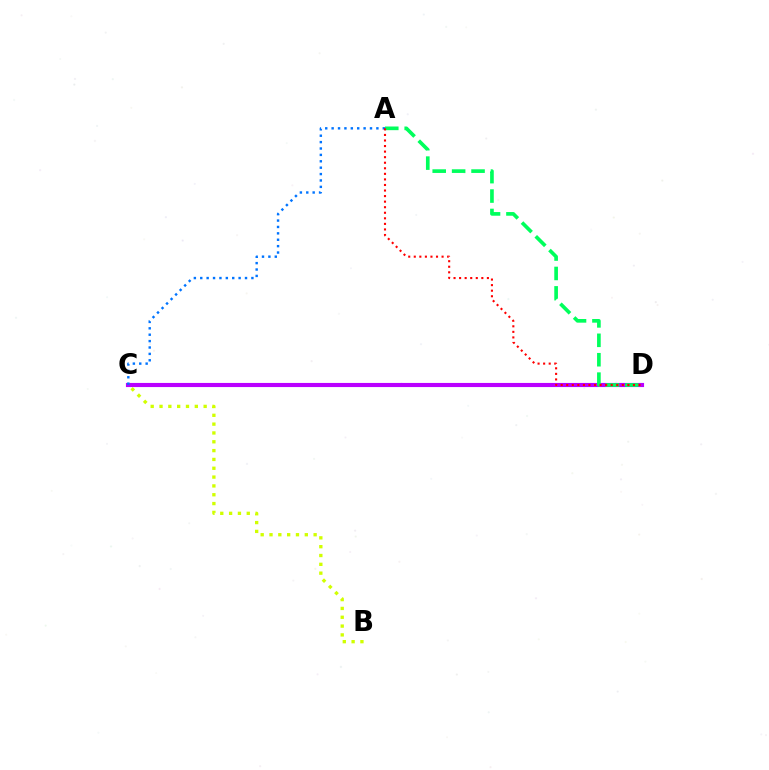{('C', 'D'): [{'color': '#b900ff', 'line_style': 'solid', 'thickness': 2.97}], ('A', 'D'): [{'color': '#00ff5c', 'line_style': 'dashed', 'thickness': 2.64}, {'color': '#ff0000', 'line_style': 'dotted', 'thickness': 1.51}], ('A', 'C'): [{'color': '#0074ff', 'line_style': 'dotted', 'thickness': 1.74}], ('B', 'C'): [{'color': '#d1ff00', 'line_style': 'dotted', 'thickness': 2.4}]}